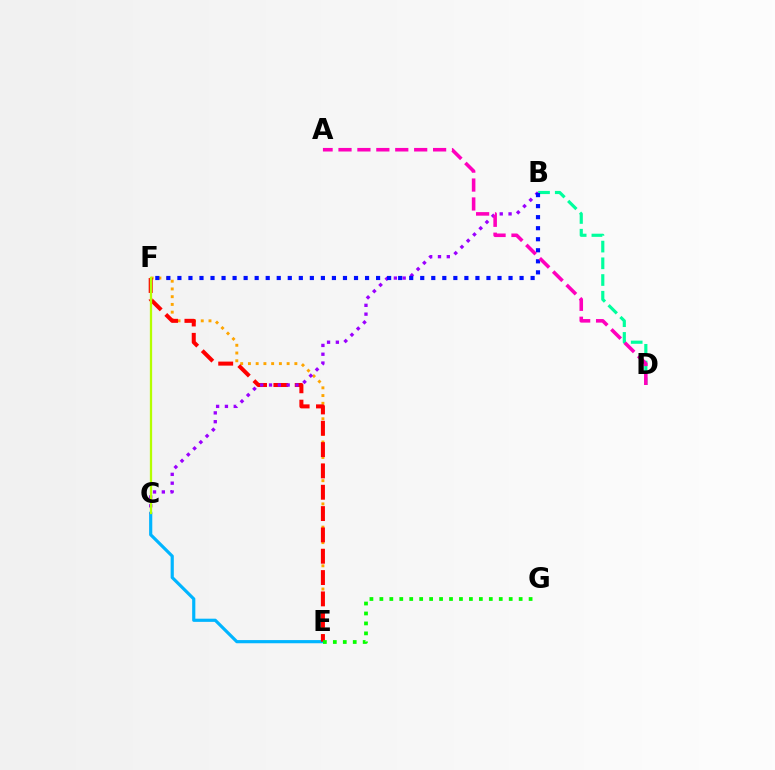{('B', 'D'): [{'color': '#00ff9d', 'line_style': 'dashed', 'thickness': 2.27}], ('C', 'E'): [{'color': '#00b5ff', 'line_style': 'solid', 'thickness': 2.28}], ('E', 'F'): [{'color': '#ffa500', 'line_style': 'dotted', 'thickness': 2.1}, {'color': '#ff0000', 'line_style': 'dashed', 'thickness': 2.9}], ('B', 'C'): [{'color': '#9b00ff', 'line_style': 'dotted', 'thickness': 2.4}], ('C', 'F'): [{'color': '#b3ff00', 'line_style': 'solid', 'thickness': 1.64}], ('B', 'F'): [{'color': '#0010ff', 'line_style': 'dotted', 'thickness': 3.0}], ('A', 'D'): [{'color': '#ff00bd', 'line_style': 'dashed', 'thickness': 2.57}], ('E', 'G'): [{'color': '#08ff00', 'line_style': 'dotted', 'thickness': 2.7}]}